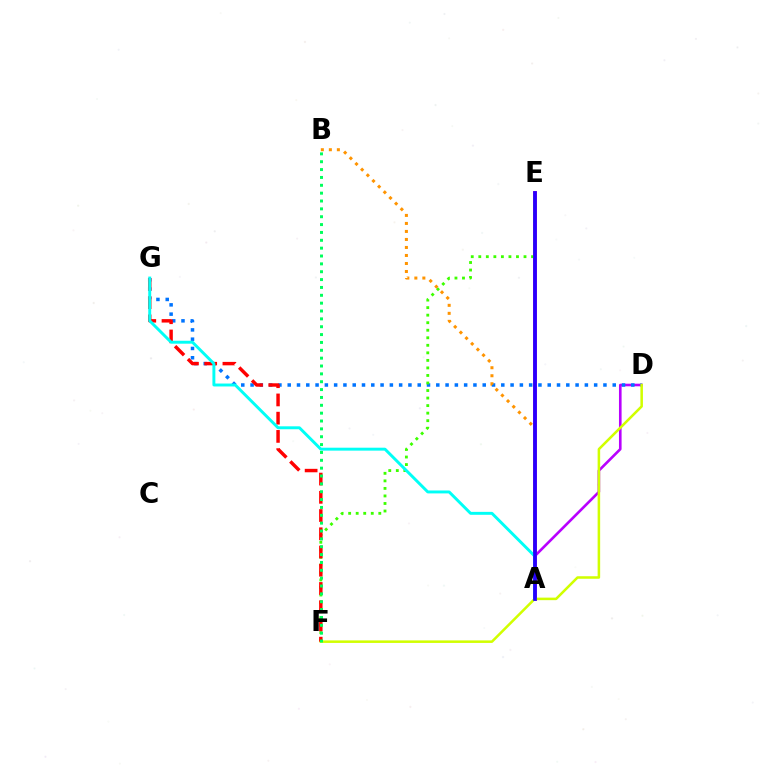{('A', 'D'): [{'color': '#b900ff', 'line_style': 'solid', 'thickness': 1.89}], ('D', 'G'): [{'color': '#0074ff', 'line_style': 'dotted', 'thickness': 2.52}], ('A', 'E'): [{'color': '#ff00ac', 'line_style': 'solid', 'thickness': 2.65}, {'color': '#2500ff', 'line_style': 'solid', 'thickness': 2.68}], ('E', 'F'): [{'color': '#3dff00', 'line_style': 'dotted', 'thickness': 2.05}], ('D', 'F'): [{'color': '#d1ff00', 'line_style': 'solid', 'thickness': 1.82}], ('F', 'G'): [{'color': '#ff0000', 'line_style': 'dashed', 'thickness': 2.48}], ('A', 'B'): [{'color': '#ff9400', 'line_style': 'dotted', 'thickness': 2.18}], ('A', 'G'): [{'color': '#00fff6', 'line_style': 'solid', 'thickness': 2.11}], ('B', 'F'): [{'color': '#00ff5c', 'line_style': 'dotted', 'thickness': 2.13}]}